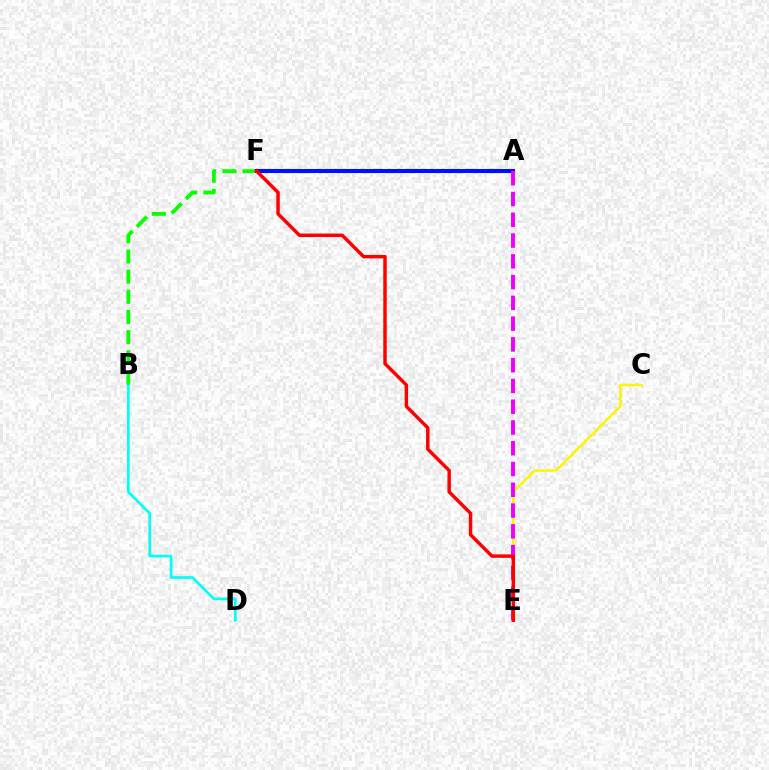{('B', 'D'): [{'color': '#00fff6', 'line_style': 'solid', 'thickness': 1.92}], ('B', 'F'): [{'color': '#08ff00', 'line_style': 'dashed', 'thickness': 2.74}], ('C', 'E'): [{'color': '#fcf500', 'line_style': 'solid', 'thickness': 1.75}], ('A', 'F'): [{'color': '#0010ff', 'line_style': 'solid', 'thickness': 2.93}], ('A', 'E'): [{'color': '#ee00ff', 'line_style': 'dashed', 'thickness': 2.82}], ('E', 'F'): [{'color': '#ff0000', 'line_style': 'solid', 'thickness': 2.49}]}